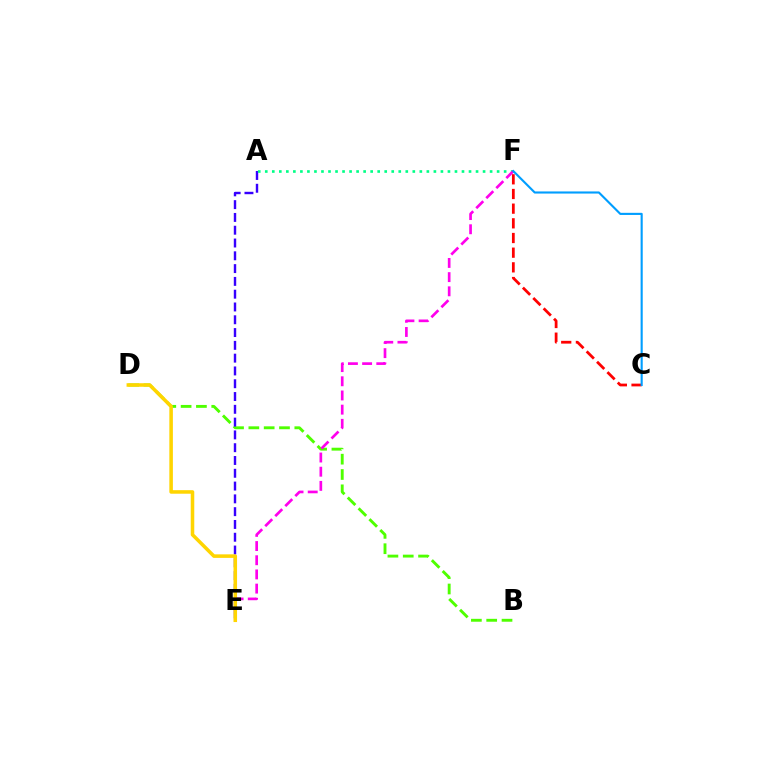{('B', 'D'): [{'color': '#4fff00', 'line_style': 'dashed', 'thickness': 2.08}], ('A', 'E'): [{'color': '#3700ff', 'line_style': 'dashed', 'thickness': 1.74}], ('A', 'F'): [{'color': '#00ff86', 'line_style': 'dotted', 'thickness': 1.91}], ('C', 'F'): [{'color': '#ff0000', 'line_style': 'dashed', 'thickness': 1.99}, {'color': '#009eff', 'line_style': 'solid', 'thickness': 1.53}], ('E', 'F'): [{'color': '#ff00ed', 'line_style': 'dashed', 'thickness': 1.93}], ('D', 'E'): [{'color': '#ffd500', 'line_style': 'solid', 'thickness': 2.55}]}